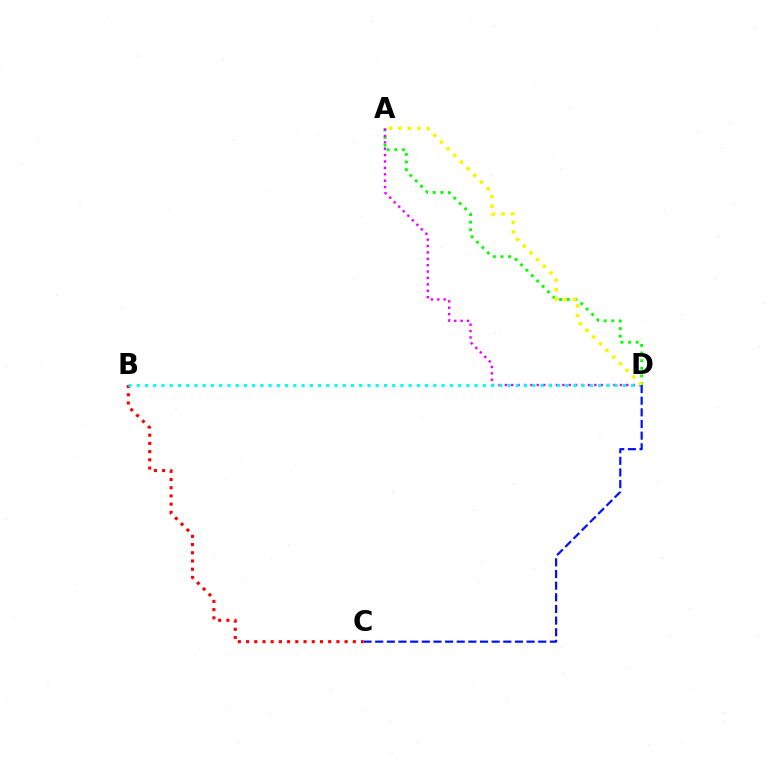{('A', 'D'): [{'color': '#08ff00', 'line_style': 'dotted', 'thickness': 2.07}, {'color': '#ee00ff', 'line_style': 'dotted', 'thickness': 1.74}, {'color': '#fcf500', 'line_style': 'dotted', 'thickness': 2.56}], ('B', 'C'): [{'color': '#ff0000', 'line_style': 'dotted', 'thickness': 2.23}], ('B', 'D'): [{'color': '#00fff6', 'line_style': 'dotted', 'thickness': 2.24}], ('C', 'D'): [{'color': '#0010ff', 'line_style': 'dashed', 'thickness': 1.58}]}